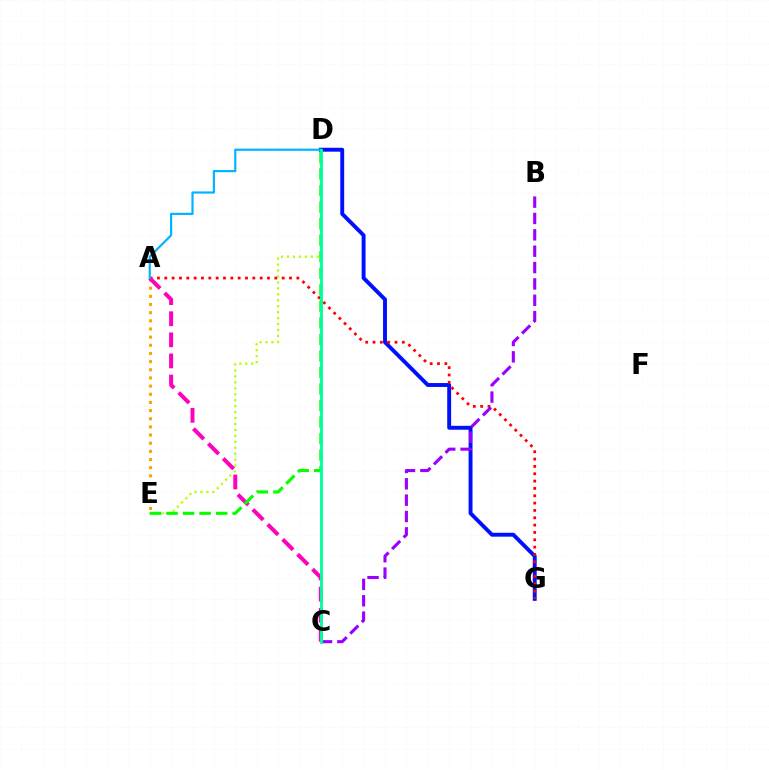{('D', 'E'): [{'color': '#b3ff00', 'line_style': 'dotted', 'thickness': 1.62}, {'color': '#08ff00', 'line_style': 'dashed', 'thickness': 2.25}], ('D', 'G'): [{'color': '#0010ff', 'line_style': 'solid', 'thickness': 2.81}], ('A', 'G'): [{'color': '#ff0000', 'line_style': 'dotted', 'thickness': 1.99}], ('A', 'E'): [{'color': '#ffa500', 'line_style': 'dotted', 'thickness': 2.22}], ('B', 'C'): [{'color': '#9b00ff', 'line_style': 'dashed', 'thickness': 2.22}], ('A', 'C'): [{'color': '#ff00bd', 'line_style': 'dashed', 'thickness': 2.86}], ('A', 'D'): [{'color': '#00b5ff', 'line_style': 'solid', 'thickness': 1.58}], ('C', 'D'): [{'color': '#00ff9d', 'line_style': 'solid', 'thickness': 2.06}]}